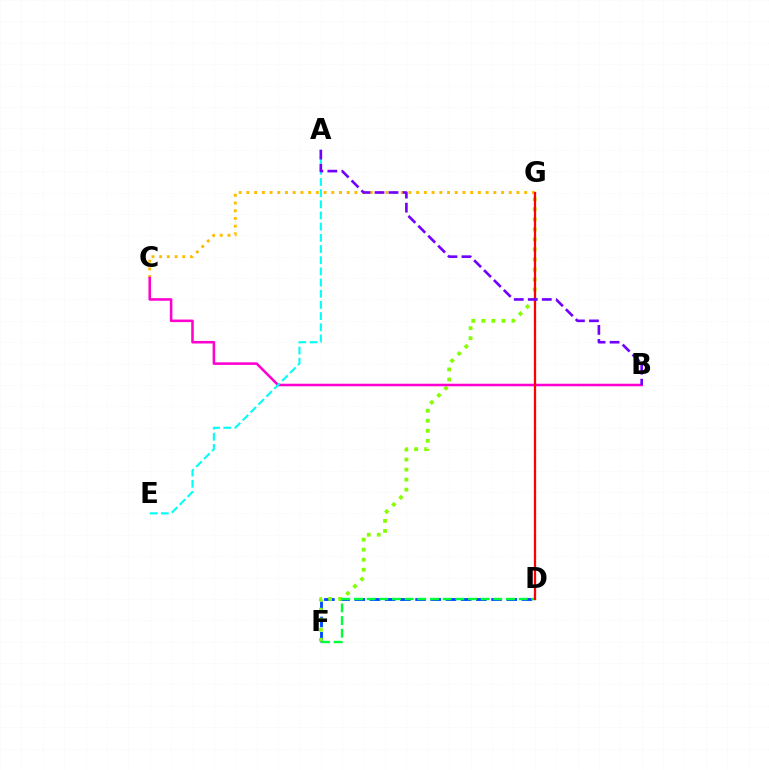{('C', 'G'): [{'color': '#ffbd00', 'line_style': 'dotted', 'thickness': 2.1}], ('D', 'F'): [{'color': '#004bff', 'line_style': 'dashed', 'thickness': 2.06}, {'color': '#00ff39', 'line_style': 'dashed', 'thickness': 1.72}], ('F', 'G'): [{'color': '#84ff00', 'line_style': 'dotted', 'thickness': 2.73}], ('B', 'C'): [{'color': '#ff00cf', 'line_style': 'solid', 'thickness': 1.84}], ('A', 'E'): [{'color': '#00fff6', 'line_style': 'dashed', 'thickness': 1.52}], ('D', 'G'): [{'color': '#ff0000', 'line_style': 'solid', 'thickness': 1.64}], ('A', 'B'): [{'color': '#7200ff', 'line_style': 'dashed', 'thickness': 1.9}]}